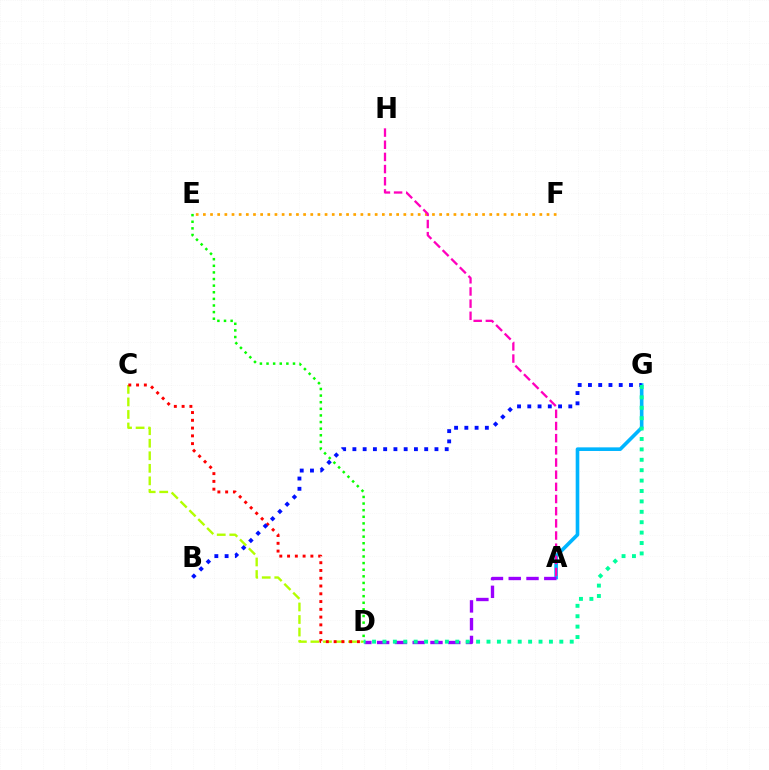{('A', 'G'): [{'color': '#00b5ff', 'line_style': 'solid', 'thickness': 2.61}], ('C', 'D'): [{'color': '#b3ff00', 'line_style': 'dashed', 'thickness': 1.7}, {'color': '#ff0000', 'line_style': 'dotted', 'thickness': 2.11}], ('A', 'D'): [{'color': '#9b00ff', 'line_style': 'dashed', 'thickness': 2.42}], ('D', 'E'): [{'color': '#08ff00', 'line_style': 'dotted', 'thickness': 1.8}], ('E', 'F'): [{'color': '#ffa500', 'line_style': 'dotted', 'thickness': 1.95}], ('B', 'G'): [{'color': '#0010ff', 'line_style': 'dotted', 'thickness': 2.79}], ('D', 'G'): [{'color': '#00ff9d', 'line_style': 'dotted', 'thickness': 2.83}], ('A', 'H'): [{'color': '#ff00bd', 'line_style': 'dashed', 'thickness': 1.65}]}